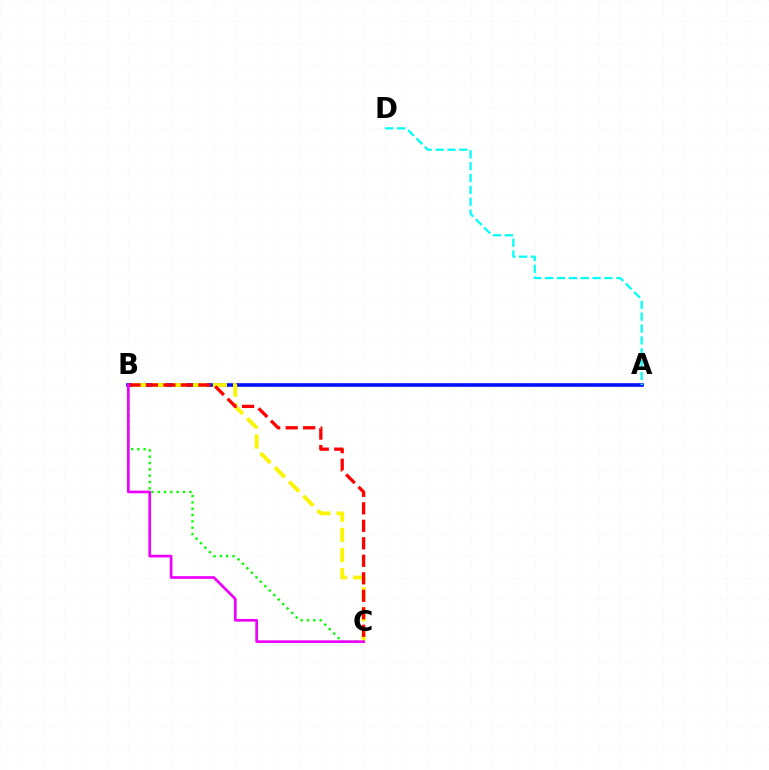{('B', 'C'): [{'color': '#08ff00', 'line_style': 'dotted', 'thickness': 1.72}, {'color': '#fcf500', 'line_style': 'dashed', 'thickness': 2.74}, {'color': '#ff0000', 'line_style': 'dashed', 'thickness': 2.38}, {'color': '#ee00ff', 'line_style': 'solid', 'thickness': 1.94}], ('A', 'B'): [{'color': '#0010ff', 'line_style': 'solid', 'thickness': 2.61}], ('A', 'D'): [{'color': '#00fff6', 'line_style': 'dashed', 'thickness': 1.61}]}